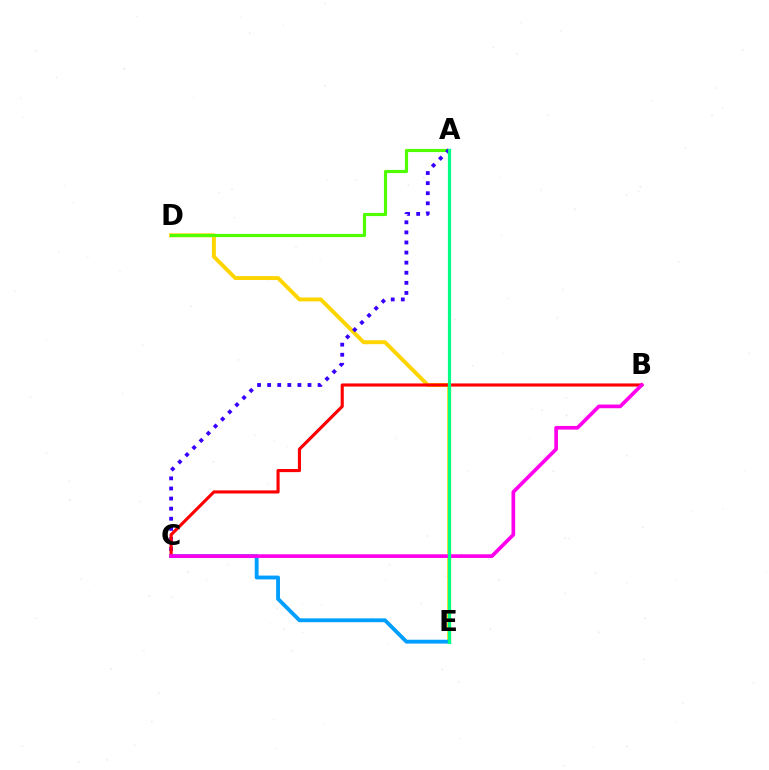{('D', 'E'): [{'color': '#ffd500', 'line_style': 'solid', 'thickness': 2.81}], ('C', 'E'): [{'color': '#009eff', 'line_style': 'solid', 'thickness': 2.77}], ('A', 'D'): [{'color': '#4fff00', 'line_style': 'solid', 'thickness': 2.26}], ('A', 'C'): [{'color': '#3700ff', 'line_style': 'dotted', 'thickness': 2.74}], ('B', 'C'): [{'color': '#ff0000', 'line_style': 'solid', 'thickness': 2.25}, {'color': '#ff00ed', 'line_style': 'solid', 'thickness': 2.64}], ('A', 'E'): [{'color': '#00ff86', 'line_style': 'solid', 'thickness': 2.31}]}